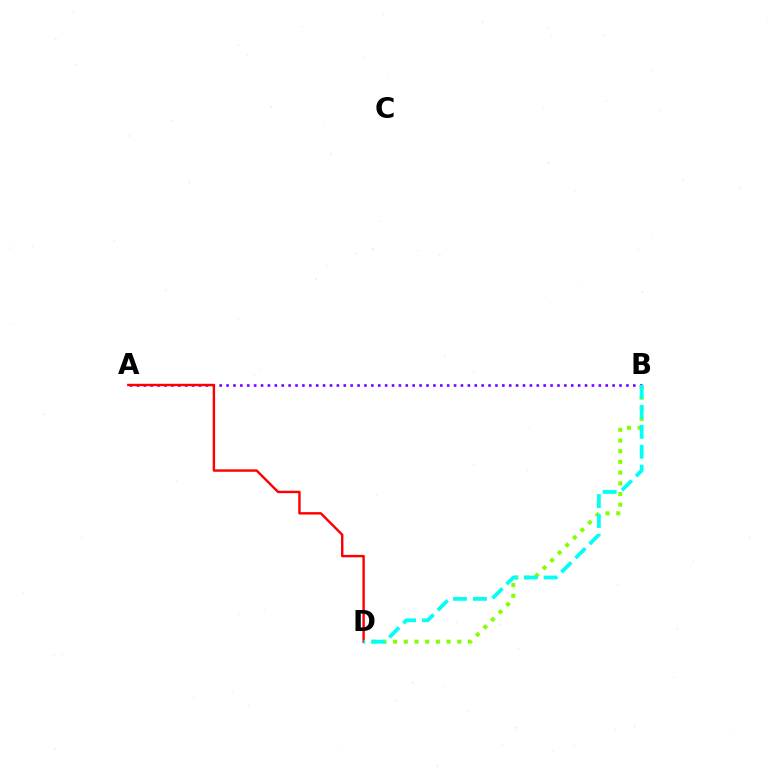{('B', 'D'): [{'color': '#84ff00', 'line_style': 'dotted', 'thickness': 2.91}, {'color': '#00fff6', 'line_style': 'dashed', 'thickness': 2.71}], ('A', 'B'): [{'color': '#7200ff', 'line_style': 'dotted', 'thickness': 1.87}], ('A', 'D'): [{'color': '#ff0000', 'line_style': 'solid', 'thickness': 1.74}]}